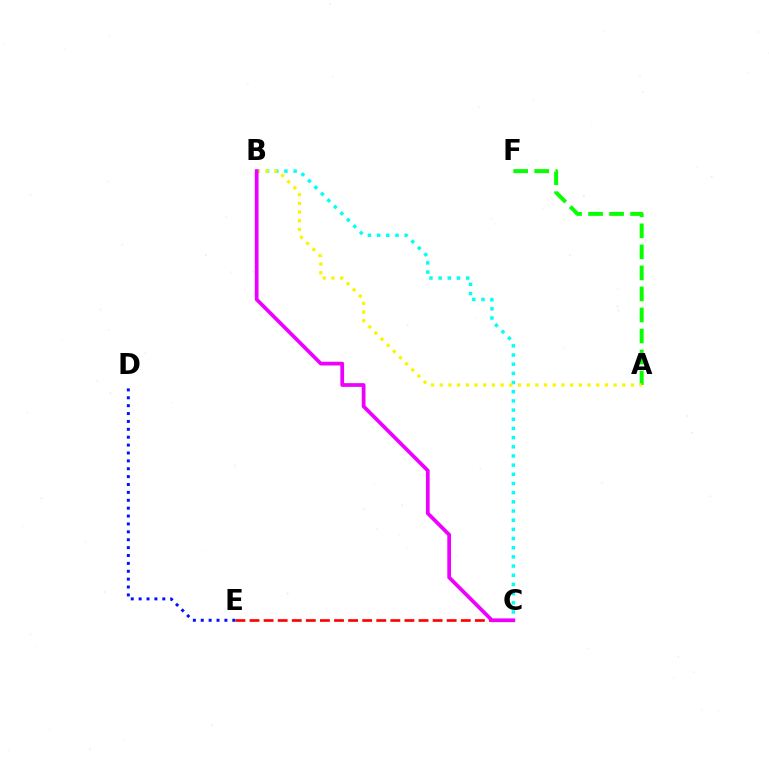{('B', 'C'): [{'color': '#00fff6', 'line_style': 'dotted', 'thickness': 2.49}, {'color': '#ee00ff', 'line_style': 'solid', 'thickness': 2.69}], ('C', 'E'): [{'color': '#ff0000', 'line_style': 'dashed', 'thickness': 1.91}], ('A', 'F'): [{'color': '#08ff00', 'line_style': 'dashed', 'thickness': 2.86}], ('A', 'B'): [{'color': '#fcf500', 'line_style': 'dotted', 'thickness': 2.36}], ('D', 'E'): [{'color': '#0010ff', 'line_style': 'dotted', 'thickness': 2.14}]}